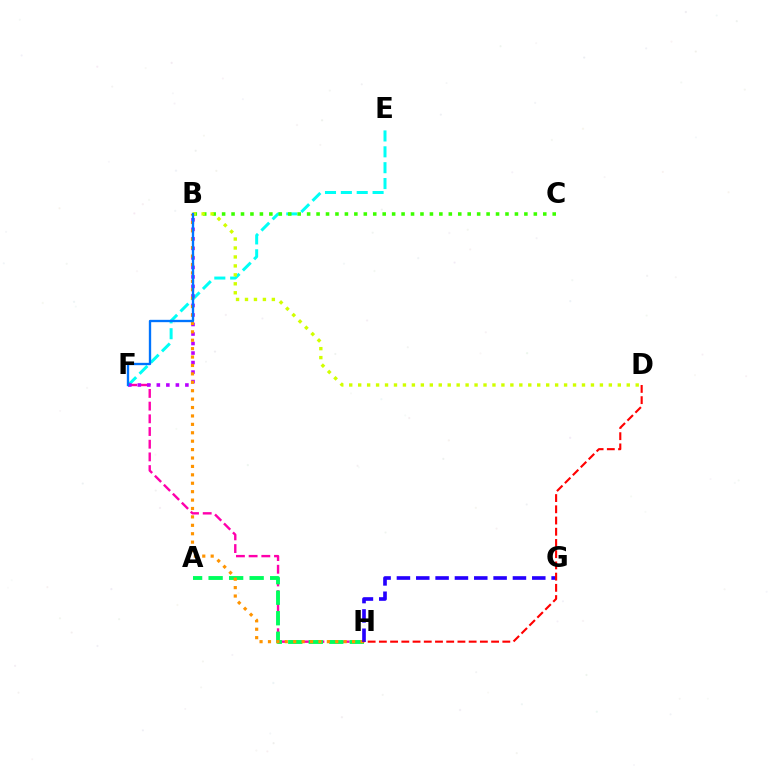{('E', 'F'): [{'color': '#00fff6', 'line_style': 'dashed', 'thickness': 2.16}], ('B', 'C'): [{'color': '#3dff00', 'line_style': 'dotted', 'thickness': 2.57}], ('F', 'H'): [{'color': '#ff00ac', 'line_style': 'dashed', 'thickness': 1.72}], ('A', 'H'): [{'color': '#00ff5c', 'line_style': 'dashed', 'thickness': 2.79}], ('B', 'F'): [{'color': '#b900ff', 'line_style': 'dotted', 'thickness': 2.59}, {'color': '#0074ff', 'line_style': 'solid', 'thickness': 1.69}], ('B', 'H'): [{'color': '#ff9400', 'line_style': 'dotted', 'thickness': 2.29}], ('B', 'D'): [{'color': '#d1ff00', 'line_style': 'dotted', 'thickness': 2.43}], ('G', 'H'): [{'color': '#2500ff', 'line_style': 'dashed', 'thickness': 2.63}], ('D', 'H'): [{'color': '#ff0000', 'line_style': 'dashed', 'thickness': 1.52}]}